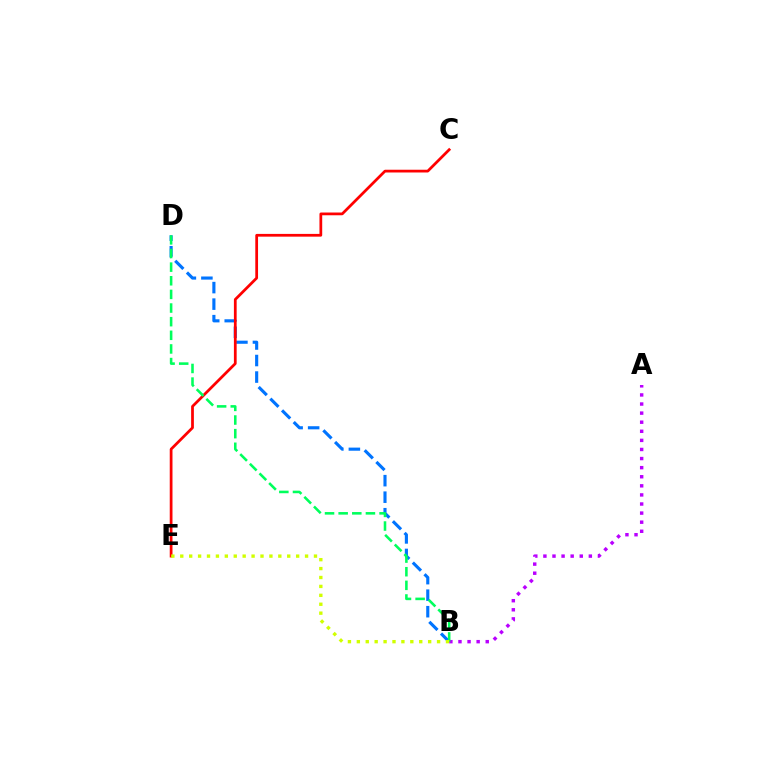{('B', 'D'): [{'color': '#0074ff', 'line_style': 'dashed', 'thickness': 2.25}, {'color': '#00ff5c', 'line_style': 'dashed', 'thickness': 1.85}], ('C', 'E'): [{'color': '#ff0000', 'line_style': 'solid', 'thickness': 1.98}], ('A', 'B'): [{'color': '#b900ff', 'line_style': 'dotted', 'thickness': 2.47}], ('B', 'E'): [{'color': '#d1ff00', 'line_style': 'dotted', 'thickness': 2.42}]}